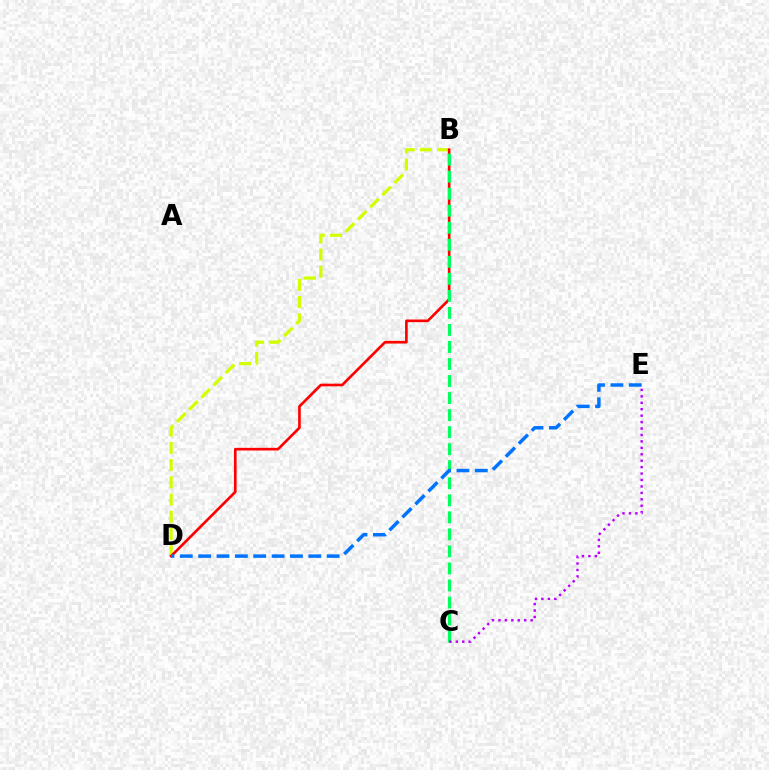{('B', 'D'): [{'color': '#d1ff00', 'line_style': 'dashed', 'thickness': 2.34}, {'color': '#ff0000', 'line_style': 'solid', 'thickness': 1.91}], ('B', 'C'): [{'color': '#00ff5c', 'line_style': 'dashed', 'thickness': 2.31}], ('C', 'E'): [{'color': '#b900ff', 'line_style': 'dotted', 'thickness': 1.75}], ('D', 'E'): [{'color': '#0074ff', 'line_style': 'dashed', 'thickness': 2.49}]}